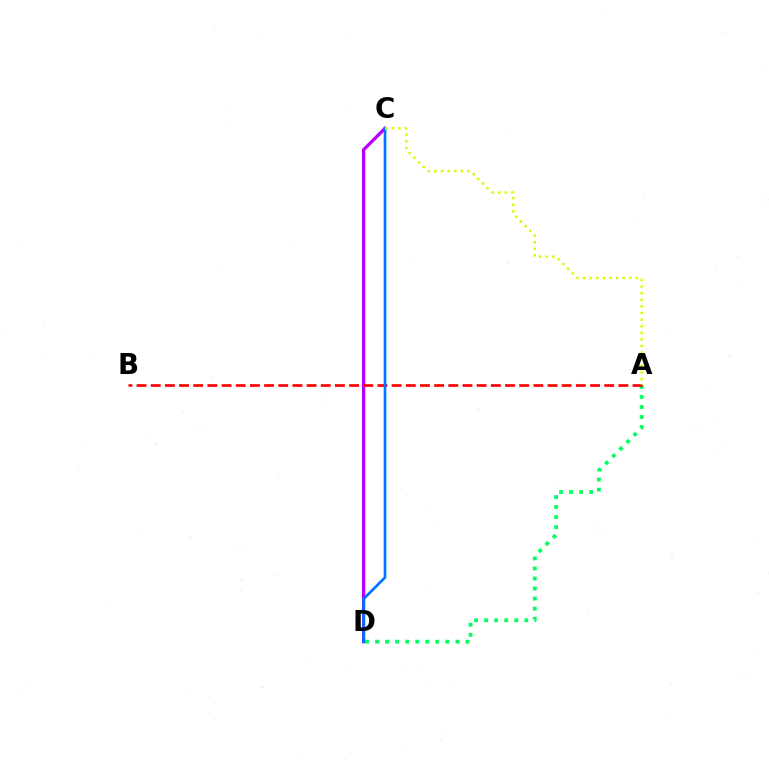{('A', 'D'): [{'color': '#00ff5c', 'line_style': 'dotted', 'thickness': 2.73}], ('C', 'D'): [{'color': '#b900ff', 'line_style': 'solid', 'thickness': 2.37}, {'color': '#0074ff', 'line_style': 'solid', 'thickness': 1.94}], ('A', 'B'): [{'color': '#ff0000', 'line_style': 'dashed', 'thickness': 1.93}], ('A', 'C'): [{'color': '#d1ff00', 'line_style': 'dotted', 'thickness': 1.8}]}